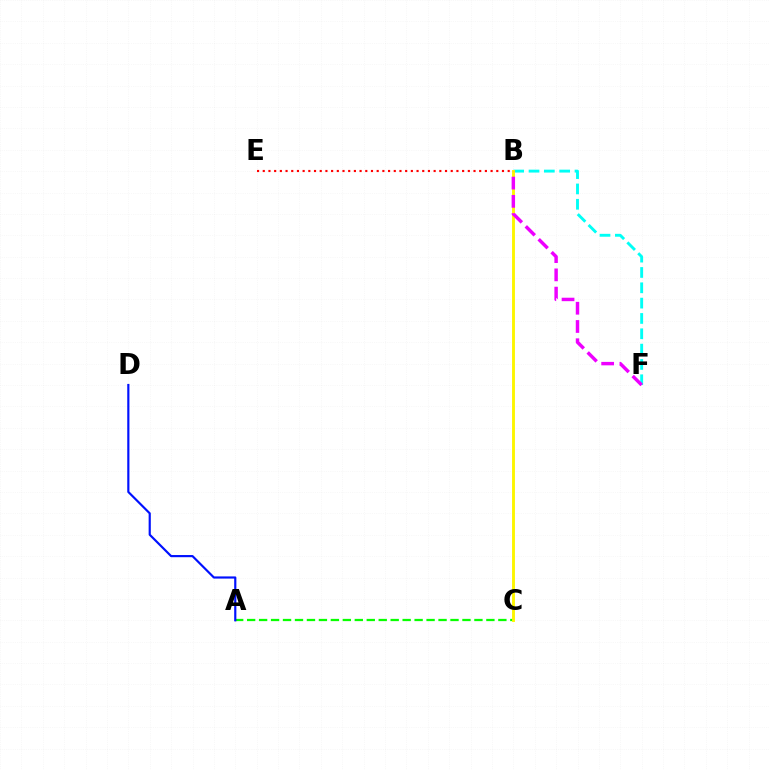{('B', 'F'): [{'color': '#00fff6', 'line_style': 'dashed', 'thickness': 2.08}, {'color': '#ee00ff', 'line_style': 'dashed', 'thickness': 2.48}], ('B', 'E'): [{'color': '#ff0000', 'line_style': 'dotted', 'thickness': 1.55}], ('A', 'C'): [{'color': '#08ff00', 'line_style': 'dashed', 'thickness': 1.63}], ('B', 'C'): [{'color': '#fcf500', 'line_style': 'solid', 'thickness': 2.09}], ('A', 'D'): [{'color': '#0010ff', 'line_style': 'solid', 'thickness': 1.56}]}